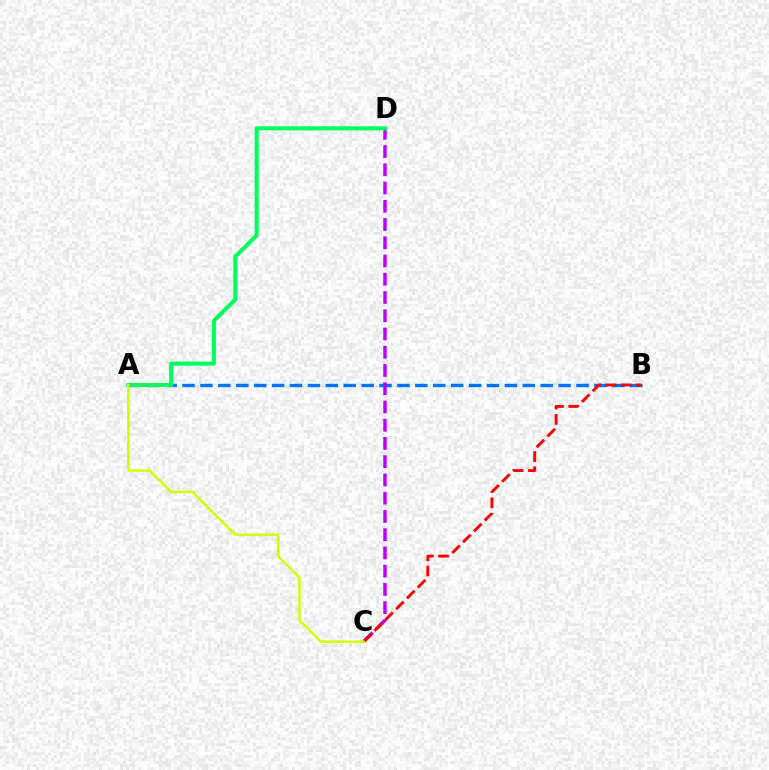{('A', 'B'): [{'color': '#0074ff', 'line_style': 'dashed', 'thickness': 2.43}], ('C', 'D'): [{'color': '#b900ff', 'line_style': 'dashed', 'thickness': 2.48}], ('B', 'C'): [{'color': '#ff0000', 'line_style': 'dashed', 'thickness': 2.08}], ('A', 'D'): [{'color': '#00ff5c', 'line_style': 'solid', 'thickness': 2.92}], ('A', 'C'): [{'color': '#d1ff00', 'line_style': 'solid', 'thickness': 1.79}]}